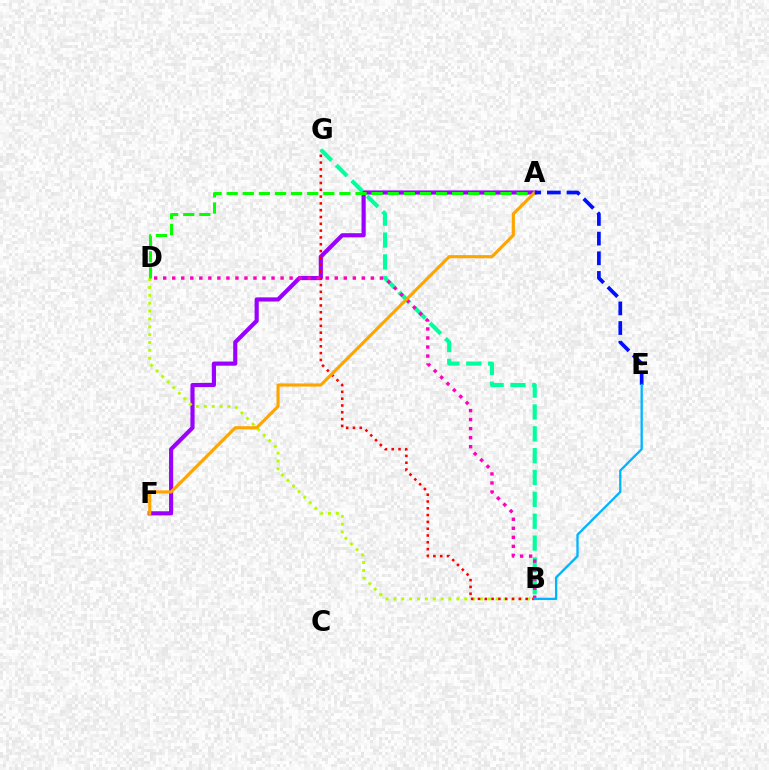{('A', 'F'): [{'color': '#9b00ff', 'line_style': 'solid', 'thickness': 2.99}, {'color': '#ffa500', 'line_style': 'solid', 'thickness': 2.26}], ('B', 'D'): [{'color': '#b3ff00', 'line_style': 'dotted', 'thickness': 2.14}, {'color': '#ff00bd', 'line_style': 'dotted', 'thickness': 2.45}], ('B', 'G'): [{'color': '#ff0000', 'line_style': 'dotted', 'thickness': 1.85}, {'color': '#00ff9d', 'line_style': 'dashed', 'thickness': 2.97}], ('A', 'D'): [{'color': '#08ff00', 'line_style': 'dashed', 'thickness': 2.19}], ('A', 'E'): [{'color': '#0010ff', 'line_style': 'dashed', 'thickness': 2.67}], ('B', 'E'): [{'color': '#00b5ff', 'line_style': 'solid', 'thickness': 1.67}]}